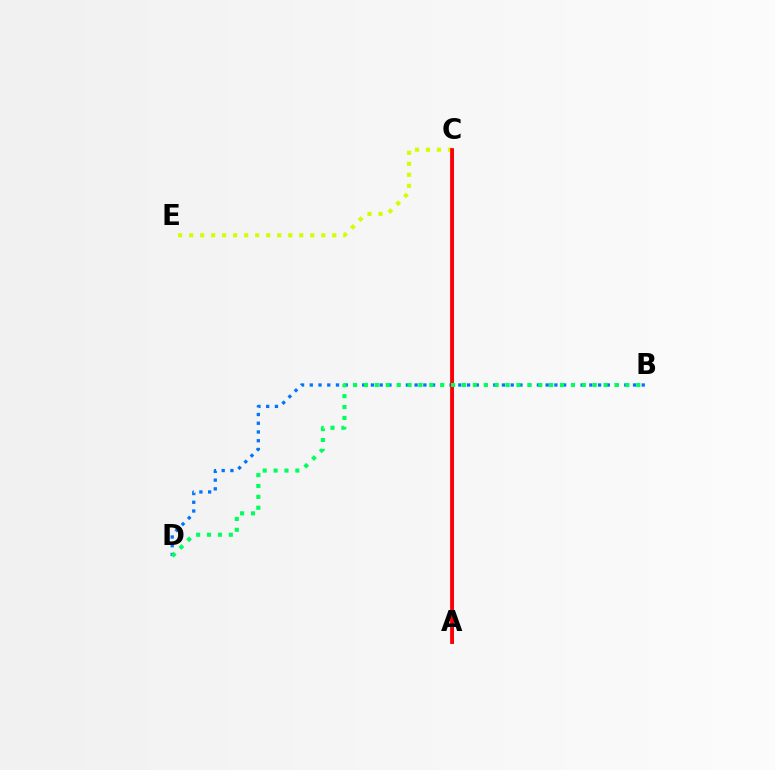{('C', 'E'): [{'color': '#d1ff00', 'line_style': 'dotted', 'thickness': 2.99}], ('A', 'C'): [{'color': '#b900ff', 'line_style': 'solid', 'thickness': 2.11}, {'color': '#ff0000', 'line_style': 'solid', 'thickness': 2.71}], ('B', 'D'): [{'color': '#0074ff', 'line_style': 'dotted', 'thickness': 2.37}, {'color': '#00ff5c', 'line_style': 'dotted', 'thickness': 2.96}]}